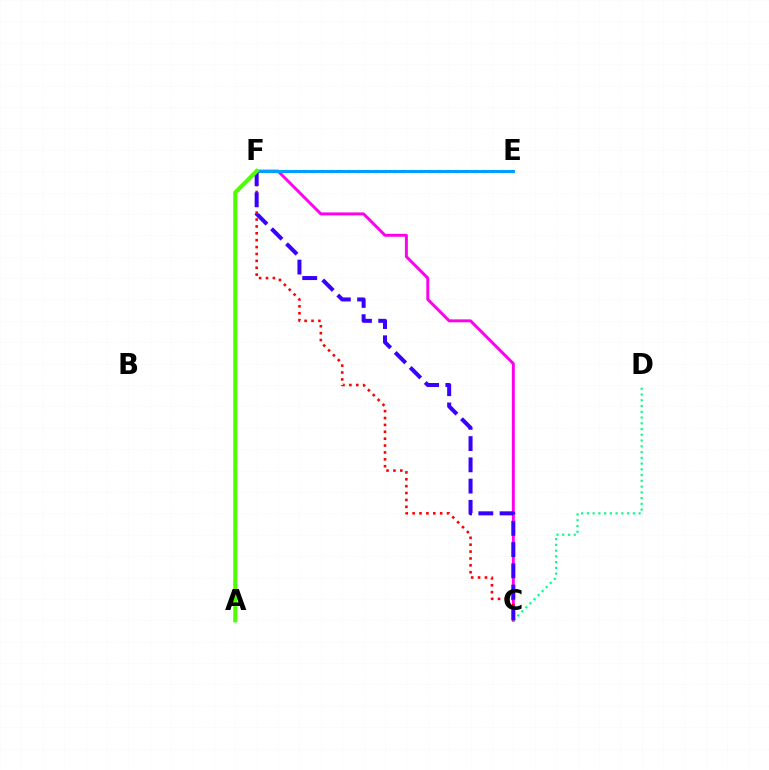{('C', 'F'): [{'color': '#ff00ed', 'line_style': 'solid', 'thickness': 2.12}, {'color': '#ff0000', 'line_style': 'dotted', 'thickness': 1.87}, {'color': '#3700ff', 'line_style': 'dashed', 'thickness': 2.89}], ('E', 'F'): [{'color': '#ffd500', 'line_style': 'dotted', 'thickness': 2.45}, {'color': '#009eff', 'line_style': 'solid', 'thickness': 2.16}], ('C', 'D'): [{'color': '#00ff86', 'line_style': 'dotted', 'thickness': 1.56}], ('A', 'F'): [{'color': '#4fff00', 'line_style': 'solid', 'thickness': 2.97}]}